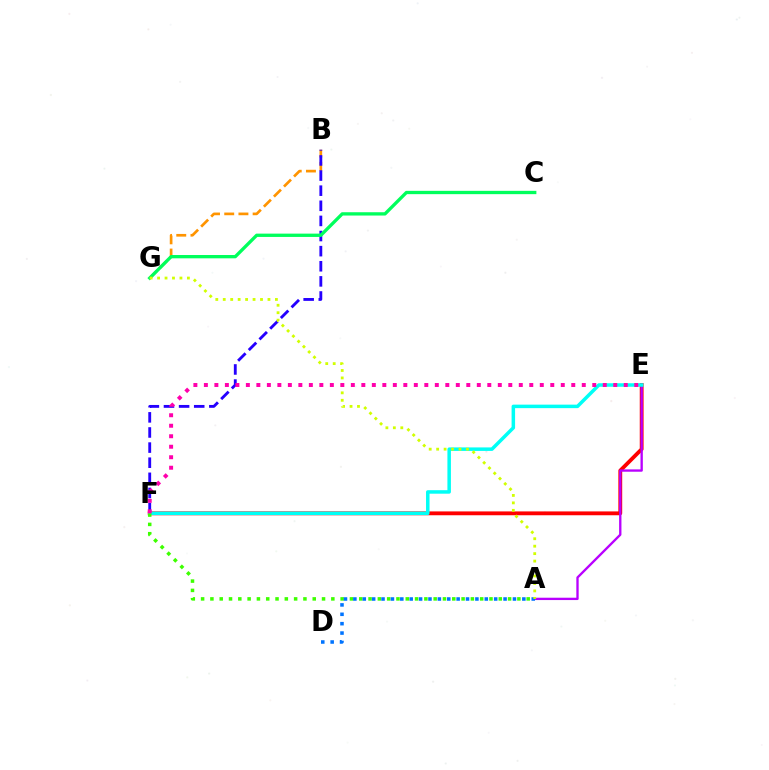{('B', 'G'): [{'color': '#ff9400', 'line_style': 'dashed', 'thickness': 1.93}], ('B', 'F'): [{'color': '#2500ff', 'line_style': 'dashed', 'thickness': 2.05}], ('C', 'G'): [{'color': '#00ff5c', 'line_style': 'solid', 'thickness': 2.38}], ('E', 'F'): [{'color': '#ff0000', 'line_style': 'solid', 'thickness': 2.76}, {'color': '#00fff6', 'line_style': 'solid', 'thickness': 2.52}, {'color': '#ff00ac', 'line_style': 'dotted', 'thickness': 2.85}], ('A', 'E'): [{'color': '#b900ff', 'line_style': 'solid', 'thickness': 1.68}], ('A', 'F'): [{'color': '#3dff00', 'line_style': 'dotted', 'thickness': 2.53}], ('A', 'D'): [{'color': '#0074ff', 'line_style': 'dotted', 'thickness': 2.55}], ('A', 'G'): [{'color': '#d1ff00', 'line_style': 'dotted', 'thickness': 2.02}]}